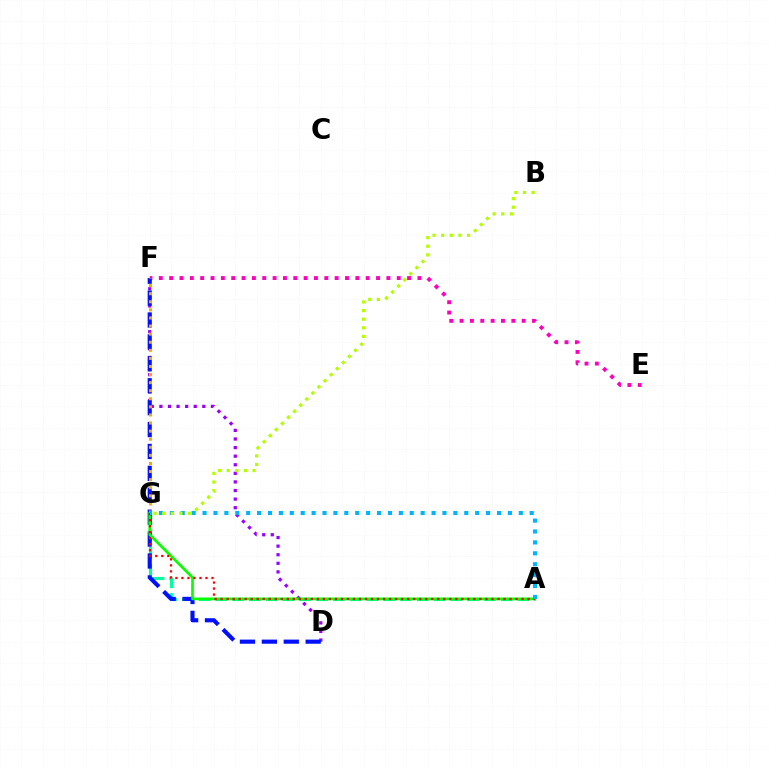{('D', 'F'): [{'color': '#9b00ff', 'line_style': 'dotted', 'thickness': 2.33}, {'color': '#0010ff', 'line_style': 'dashed', 'thickness': 2.98}], ('E', 'F'): [{'color': '#ff00bd', 'line_style': 'dotted', 'thickness': 2.81}], ('A', 'G'): [{'color': '#00ff9d', 'line_style': 'dashed', 'thickness': 2.28}, {'color': '#08ff00', 'line_style': 'solid', 'thickness': 1.95}, {'color': '#ff0000', 'line_style': 'dotted', 'thickness': 1.64}, {'color': '#00b5ff', 'line_style': 'dotted', 'thickness': 2.96}], ('F', 'G'): [{'color': '#ffa500', 'line_style': 'dotted', 'thickness': 2.2}], ('B', 'G'): [{'color': '#b3ff00', 'line_style': 'dotted', 'thickness': 2.34}]}